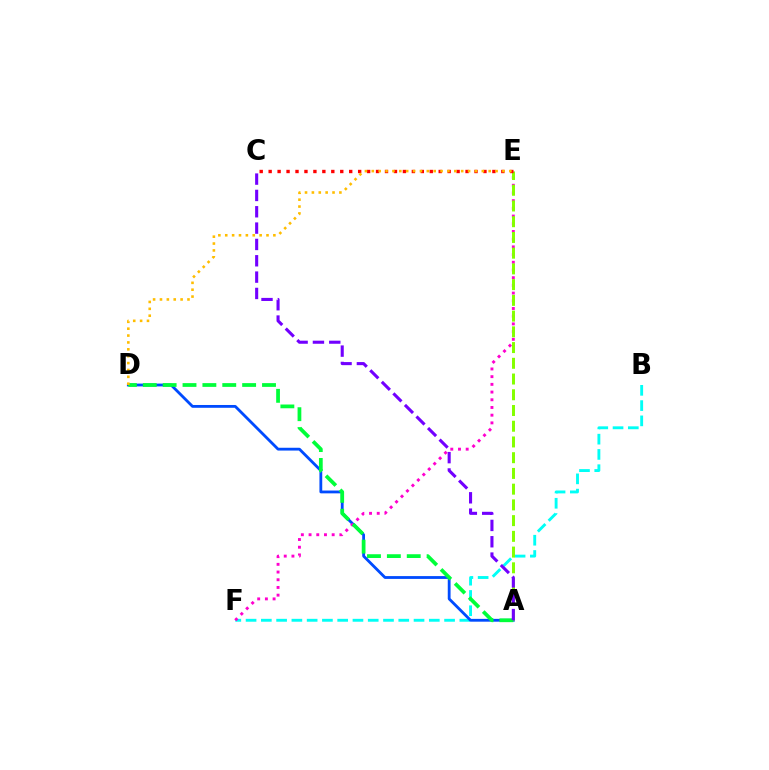{('B', 'F'): [{'color': '#00fff6', 'line_style': 'dashed', 'thickness': 2.07}], ('A', 'D'): [{'color': '#004bff', 'line_style': 'solid', 'thickness': 2.02}, {'color': '#00ff39', 'line_style': 'dashed', 'thickness': 2.7}], ('E', 'F'): [{'color': '#ff00cf', 'line_style': 'dotted', 'thickness': 2.09}], ('A', 'E'): [{'color': '#84ff00', 'line_style': 'dashed', 'thickness': 2.14}], ('C', 'E'): [{'color': '#ff0000', 'line_style': 'dotted', 'thickness': 2.43}], ('D', 'E'): [{'color': '#ffbd00', 'line_style': 'dotted', 'thickness': 1.87}], ('A', 'C'): [{'color': '#7200ff', 'line_style': 'dashed', 'thickness': 2.22}]}